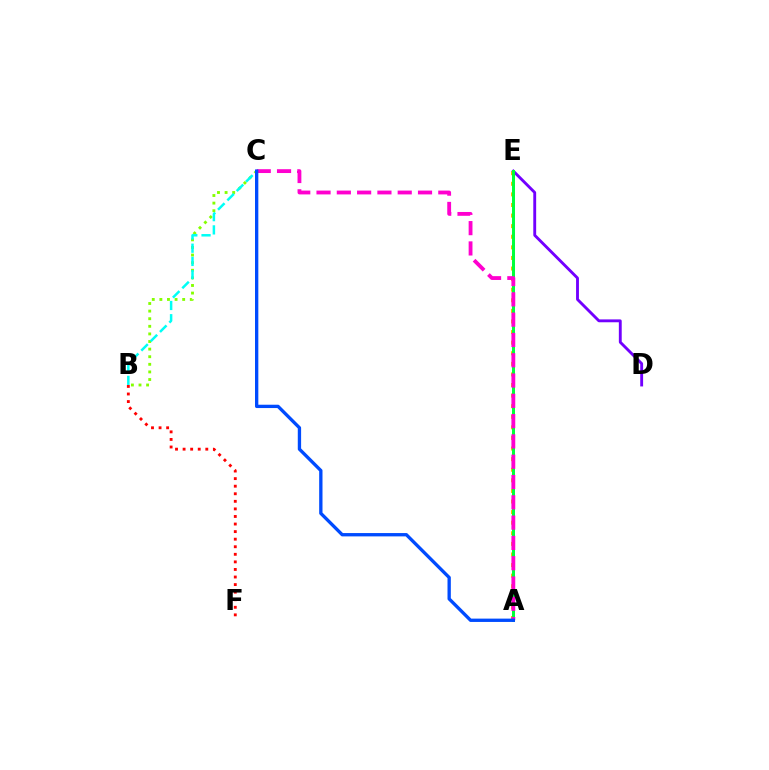{('B', 'F'): [{'color': '#ff0000', 'line_style': 'dotted', 'thickness': 2.06}], ('B', 'C'): [{'color': '#84ff00', 'line_style': 'dotted', 'thickness': 2.07}, {'color': '#00fff6', 'line_style': 'dashed', 'thickness': 1.8}], ('A', 'E'): [{'color': '#ffbd00', 'line_style': 'dotted', 'thickness': 2.88}, {'color': '#00ff39', 'line_style': 'solid', 'thickness': 2.17}], ('D', 'E'): [{'color': '#7200ff', 'line_style': 'solid', 'thickness': 2.06}], ('A', 'C'): [{'color': '#ff00cf', 'line_style': 'dashed', 'thickness': 2.76}, {'color': '#004bff', 'line_style': 'solid', 'thickness': 2.4}]}